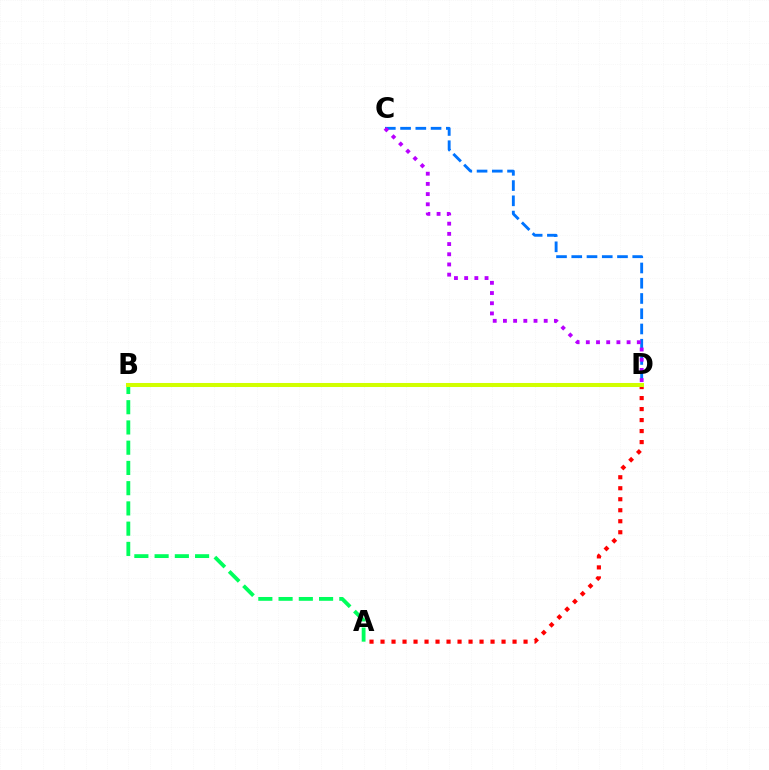{('A', 'D'): [{'color': '#ff0000', 'line_style': 'dotted', 'thickness': 2.99}], ('A', 'B'): [{'color': '#00ff5c', 'line_style': 'dashed', 'thickness': 2.75}], ('C', 'D'): [{'color': '#0074ff', 'line_style': 'dashed', 'thickness': 2.07}, {'color': '#b900ff', 'line_style': 'dotted', 'thickness': 2.77}], ('B', 'D'): [{'color': '#d1ff00', 'line_style': 'solid', 'thickness': 2.9}]}